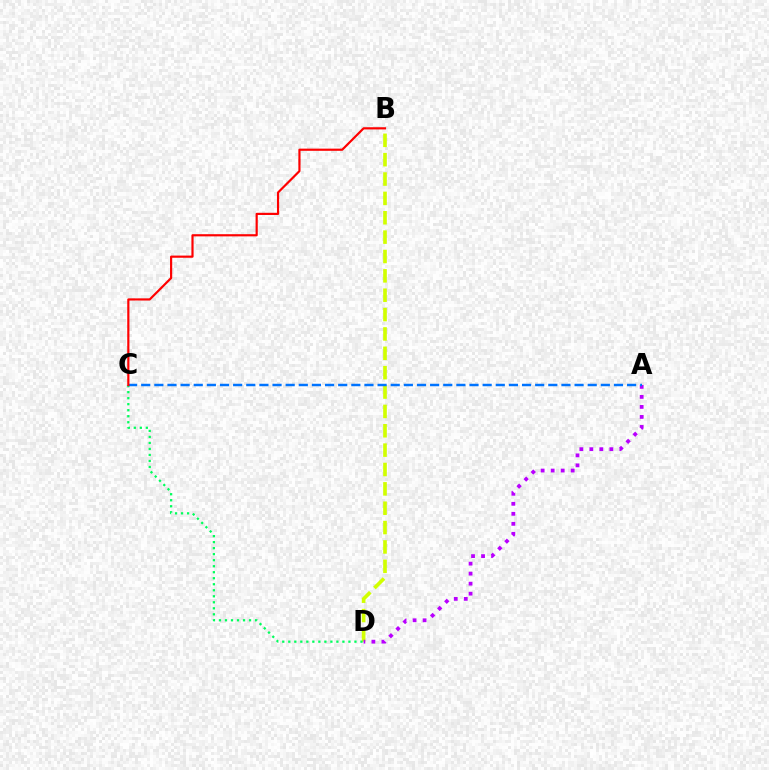{('B', 'D'): [{'color': '#d1ff00', 'line_style': 'dashed', 'thickness': 2.63}], ('A', 'D'): [{'color': '#b900ff', 'line_style': 'dotted', 'thickness': 2.72}], ('C', 'D'): [{'color': '#00ff5c', 'line_style': 'dotted', 'thickness': 1.63}], ('A', 'C'): [{'color': '#0074ff', 'line_style': 'dashed', 'thickness': 1.78}], ('B', 'C'): [{'color': '#ff0000', 'line_style': 'solid', 'thickness': 1.57}]}